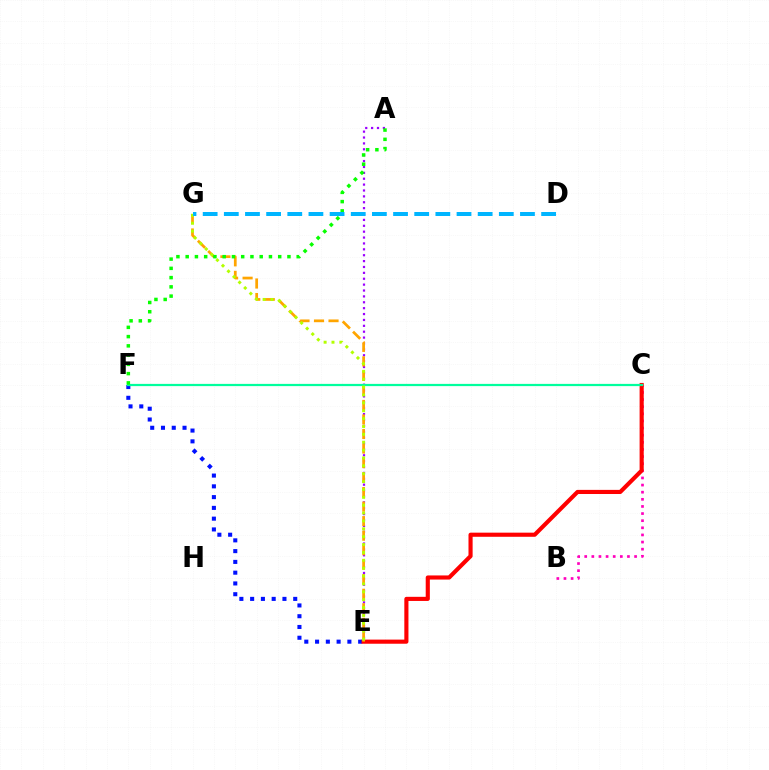{('A', 'E'): [{'color': '#9b00ff', 'line_style': 'dotted', 'thickness': 1.6}], ('E', 'F'): [{'color': '#0010ff', 'line_style': 'dotted', 'thickness': 2.93}], ('B', 'C'): [{'color': '#ff00bd', 'line_style': 'dotted', 'thickness': 1.94}], ('C', 'E'): [{'color': '#ff0000', 'line_style': 'solid', 'thickness': 2.97}], ('E', 'G'): [{'color': '#ffa500', 'line_style': 'dashed', 'thickness': 1.97}, {'color': '#b3ff00', 'line_style': 'dotted', 'thickness': 2.14}], ('C', 'F'): [{'color': '#00ff9d', 'line_style': 'solid', 'thickness': 1.6}], ('A', 'F'): [{'color': '#08ff00', 'line_style': 'dotted', 'thickness': 2.51}], ('D', 'G'): [{'color': '#00b5ff', 'line_style': 'dashed', 'thickness': 2.87}]}